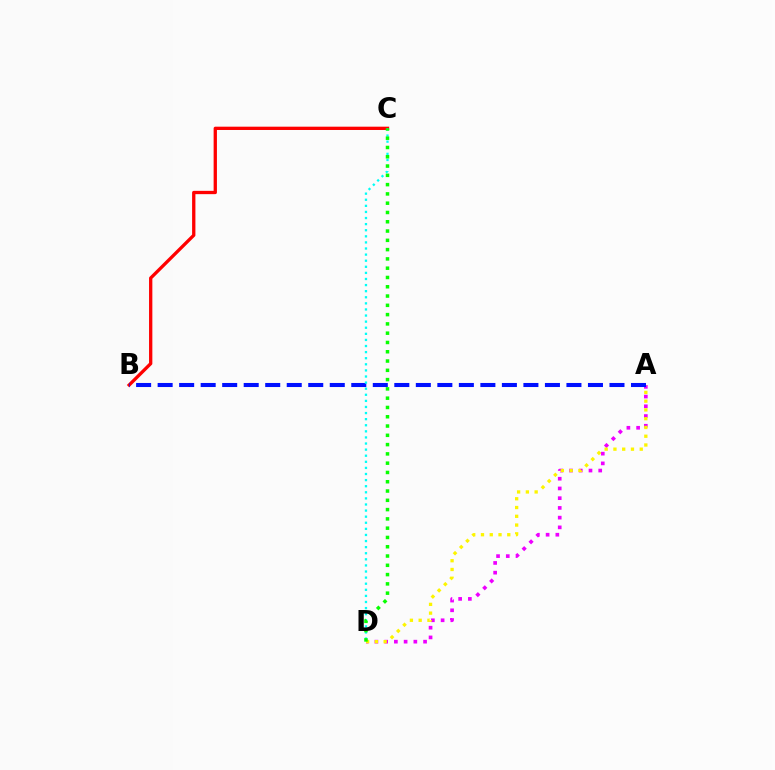{('A', 'D'): [{'color': '#ee00ff', 'line_style': 'dotted', 'thickness': 2.64}, {'color': '#fcf500', 'line_style': 'dotted', 'thickness': 2.38}], ('B', 'C'): [{'color': '#ff0000', 'line_style': 'solid', 'thickness': 2.38}], ('A', 'B'): [{'color': '#0010ff', 'line_style': 'dashed', 'thickness': 2.92}], ('C', 'D'): [{'color': '#00fff6', 'line_style': 'dotted', 'thickness': 1.66}, {'color': '#08ff00', 'line_style': 'dotted', 'thickness': 2.52}]}